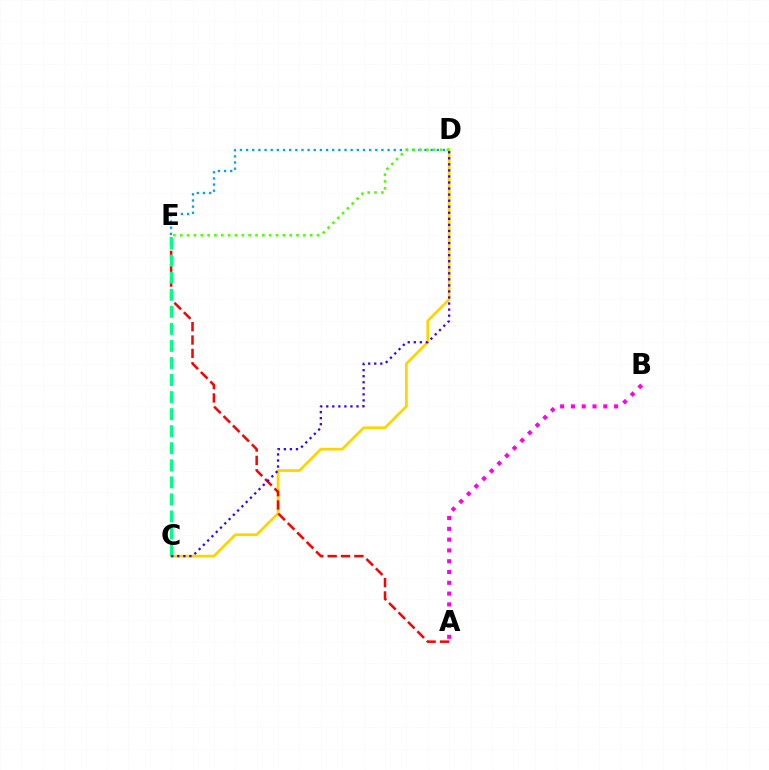{('C', 'D'): [{'color': '#ffd500', 'line_style': 'solid', 'thickness': 1.97}, {'color': '#3700ff', 'line_style': 'dotted', 'thickness': 1.64}], ('D', 'E'): [{'color': '#009eff', 'line_style': 'dotted', 'thickness': 1.67}, {'color': '#4fff00', 'line_style': 'dotted', 'thickness': 1.86}], ('A', 'B'): [{'color': '#ff00ed', 'line_style': 'dotted', 'thickness': 2.93}], ('A', 'E'): [{'color': '#ff0000', 'line_style': 'dashed', 'thickness': 1.81}], ('C', 'E'): [{'color': '#00ff86', 'line_style': 'dashed', 'thickness': 2.32}]}